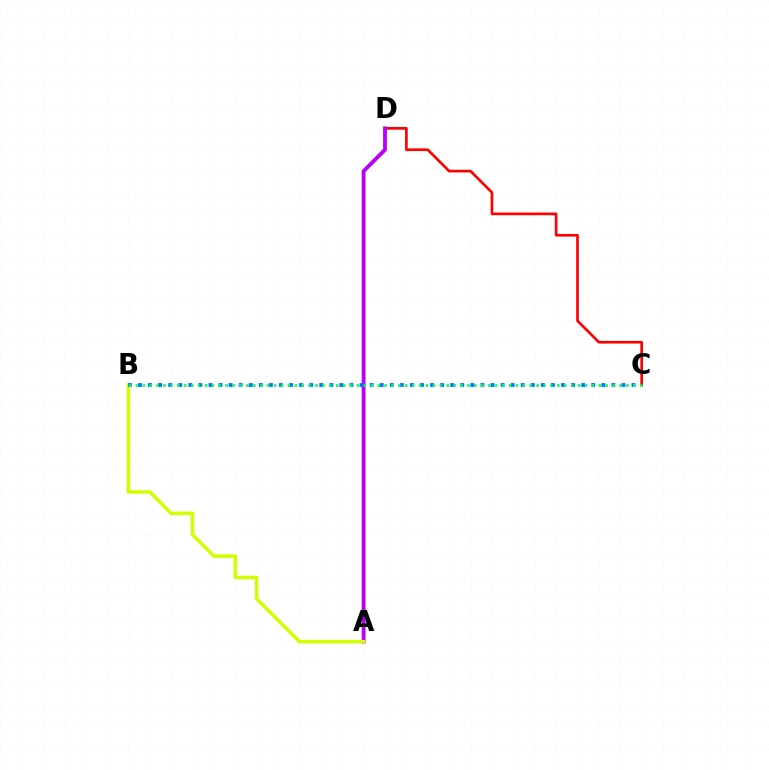{('C', 'D'): [{'color': '#ff0000', 'line_style': 'solid', 'thickness': 1.93}], ('A', 'D'): [{'color': '#b900ff', 'line_style': 'solid', 'thickness': 2.76}], ('A', 'B'): [{'color': '#d1ff00', 'line_style': 'solid', 'thickness': 2.54}], ('B', 'C'): [{'color': '#0074ff', 'line_style': 'dotted', 'thickness': 2.74}, {'color': '#00ff5c', 'line_style': 'dotted', 'thickness': 1.88}]}